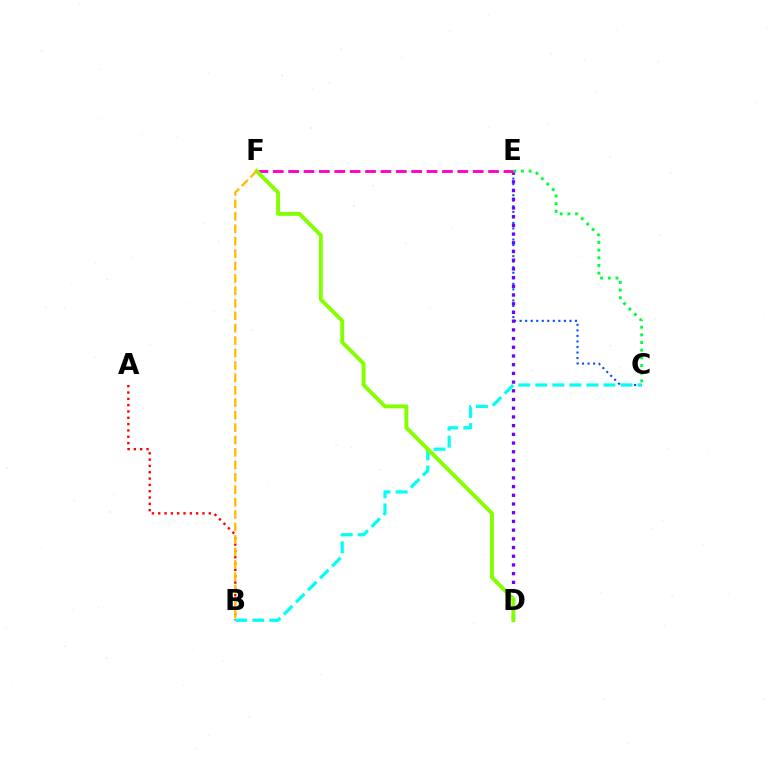{('C', 'E'): [{'color': '#004bff', 'line_style': 'dotted', 'thickness': 1.5}, {'color': '#00ff39', 'line_style': 'dotted', 'thickness': 2.08}], ('D', 'E'): [{'color': '#7200ff', 'line_style': 'dotted', 'thickness': 2.37}], ('A', 'B'): [{'color': '#ff0000', 'line_style': 'dotted', 'thickness': 1.72}], ('B', 'C'): [{'color': '#00fff6', 'line_style': 'dashed', 'thickness': 2.32}], ('E', 'F'): [{'color': '#ff00cf', 'line_style': 'dashed', 'thickness': 2.09}], ('D', 'F'): [{'color': '#84ff00', 'line_style': 'solid', 'thickness': 2.79}], ('B', 'F'): [{'color': '#ffbd00', 'line_style': 'dashed', 'thickness': 1.69}]}